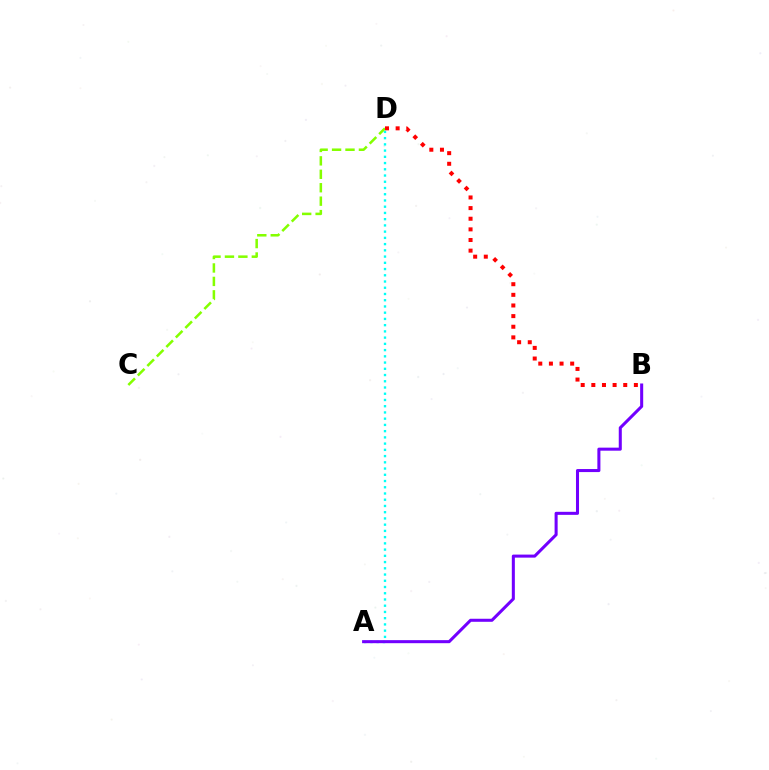{('A', 'D'): [{'color': '#00fff6', 'line_style': 'dotted', 'thickness': 1.69}], ('C', 'D'): [{'color': '#84ff00', 'line_style': 'dashed', 'thickness': 1.83}], ('A', 'B'): [{'color': '#7200ff', 'line_style': 'solid', 'thickness': 2.19}], ('B', 'D'): [{'color': '#ff0000', 'line_style': 'dotted', 'thickness': 2.89}]}